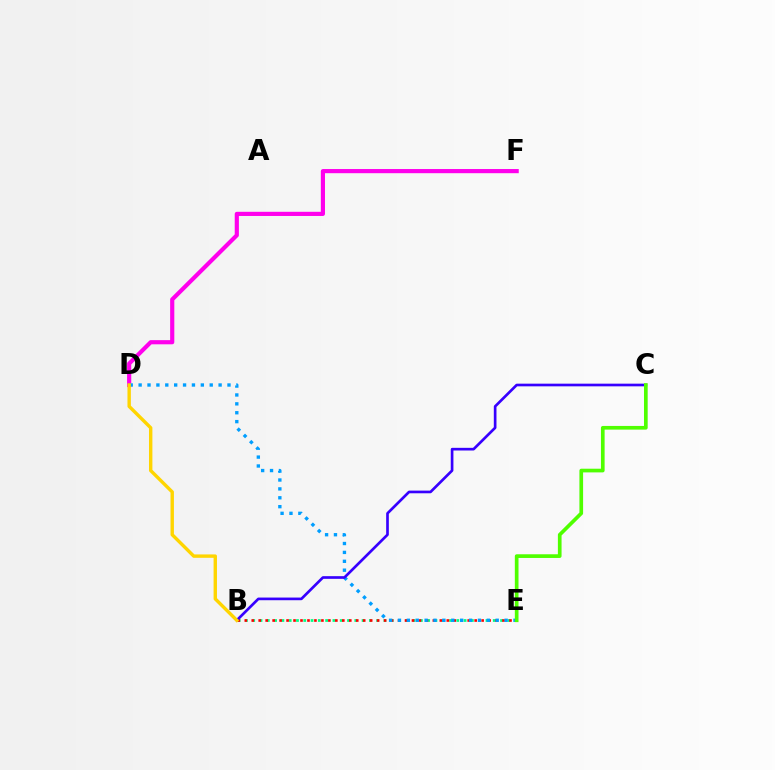{('D', 'F'): [{'color': '#ff00ed', 'line_style': 'solid', 'thickness': 3.0}], ('B', 'E'): [{'color': '#00ff86', 'line_style': 'dotted', 'thickness': 1.98}, {'color': '#ff0000', 'line_style': 'dotted', 'thickness': 1.89}], ('D', 'E'): [{'color': '#009eff', 'line_style': 'dotted', 'thickness': 2.41}], ('B', 'C'): [{'color': '#3700ff', 'line_style': 'solid', 'thickness': 1.92}], ('C', 'E'): [{'color': '#4fff00', 'line_style': 'solid', 'thickness': 2.65}], ('B', 'D'): [{'color': '#ffd500', 'line_style': 'solid', 'thickness': 2.44}]}